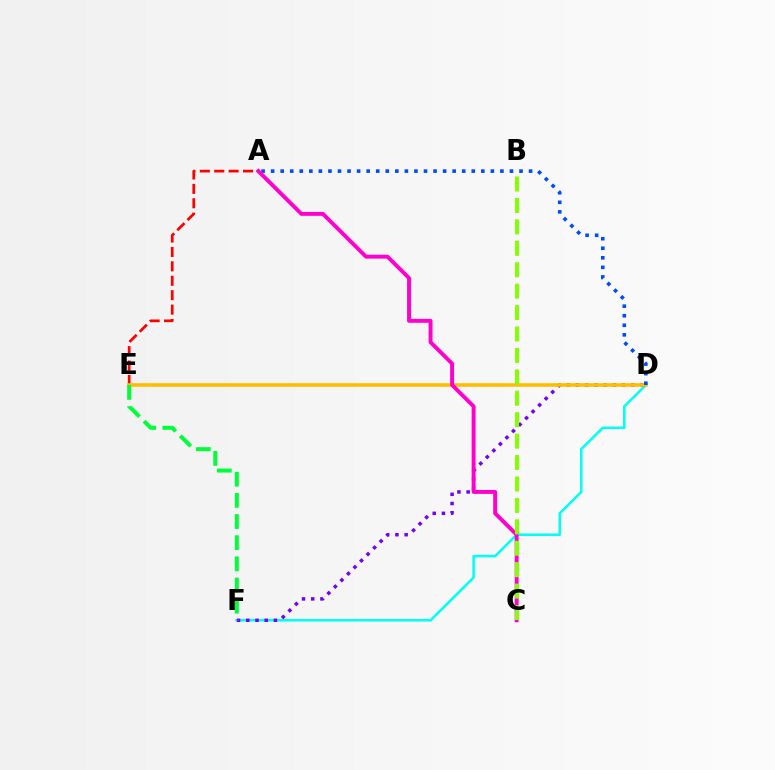{('D', 'F'): [{'color': '#00fff6', 'line_style': 'solid', 'thickness': 1.82}, {'color': '#7200ff', 'line_style': 'dotted', 'thickness': 2.51}], ('A', 'E'): [{'color': '#ff0000', 'line_style': 'dashed', 'thickness': 1.96}], ('D', 'E'): [{'color': '#ffbd00', 'line_style': 'solid', 'thickness': 2.58}], ('A', 'D'): [{'color': '#004bff', 'line_style': 'dotted', 'thickness': 2.6}], ('A', 'C'): [{'color': '#ff00cf', 'line_style': 'solid', 'thickness': 2.82}], ('B', 'C'): [{'color': '#84ff00', 'line_style': 'dashed', 'thickness': 2.91}], ('E', 'F'): [{'color': '#00ff39', 'line_style': 'dashed', 'thickness': 2.88}]}